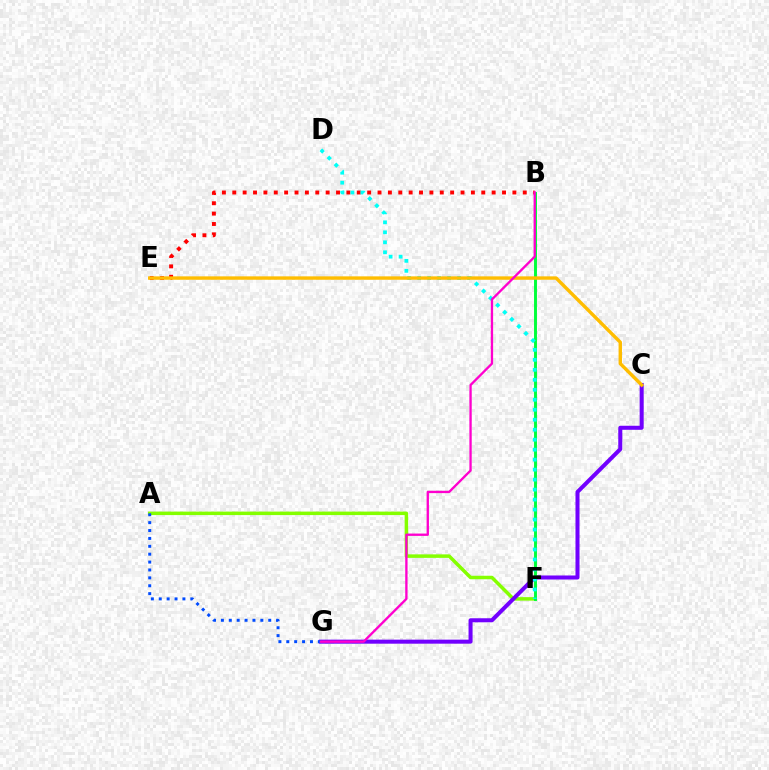{('A', 'F'): [{'color': '#84ff00', 'line_style': 'solid', 'thickness': 2.52}], ('C', 'G'): [{'color': '#7200ff', 'line_style': 'solid', 'thickness': 2.9}], ('B', 'F'): [{'color': '#00ff39', 'line_style': 'solid', 'thickness': 2.1}], ('A', 'G'): [{'color': '#004bff', 'line_style': 'dotted', 'thickness': 2.14}], ('B', 'E'): [{'color': '#ff0000', 'line_style': 'dotted', 'thickness': 2.82}], ('D', 'F'): [{'color': '#00fff6', 'line_style': 'dotted', 'thickness': 2.71}], ('C', 'E'): [{'color': '#ffbd00', 'line_style': 'solid', 'thickness': 2.45}], ('B', 'G'): [{'color': '#ff00cf', 'line_style': 'solid', 'thickness': 1.68}]}